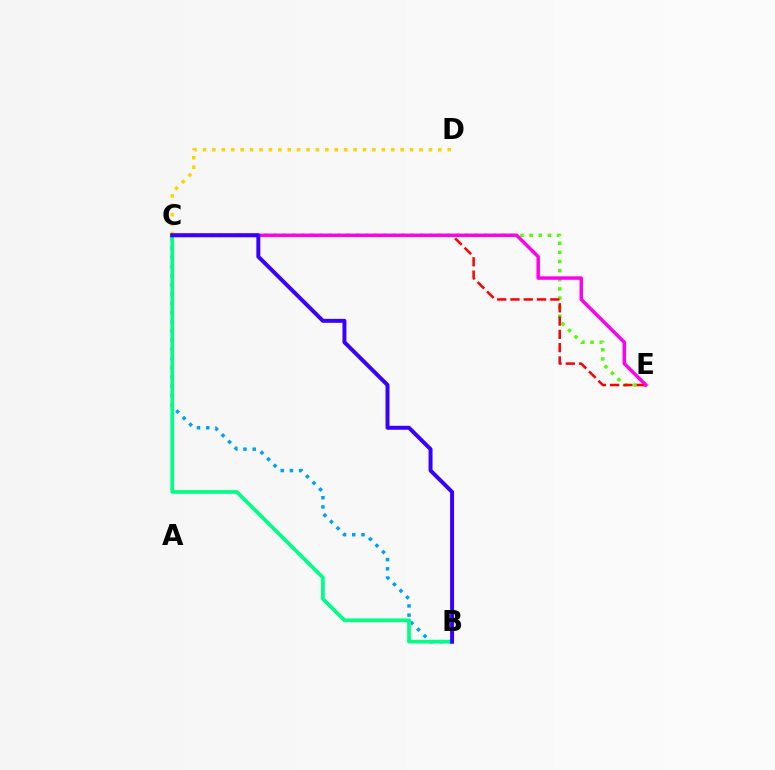{('C', 'E'): [{'color': '#4fff00', 'line_style': 'dotted', 'thickness': 2.48}, {'color': '#ff0000', 'line_style': 'dashed', 'thickness': 1.8}, {'color': '#ff00ed', 'line_style': 'solid', 'thickness': 2.49}], ('C', 'D'): [{'color': '#ffd500', 'line_style': 'dotted', 'thickness': 2.56}], ('B', 'C'): [{'color': '#009eff', 'line_style': 'dotted', 'thickness': 2.5}, {'color': '#00ff86', 'line_style': 'solid', 'thickness': 2.69}, {'color': '#3700ff', 'line_style': 'solid', 'thickness': 2.85}]}